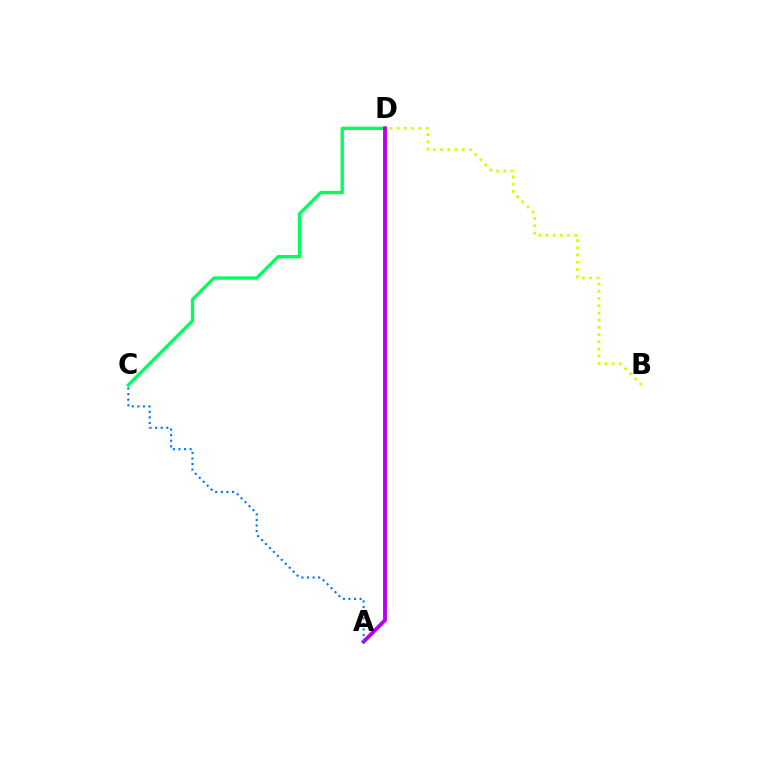{('C', 'D'): [{'color': '#00ff5c', 'line_style': 'solid', 'thickness': 2.39}], ('A', 'D'): [{'color': '#ff0000', 'line_style': 'solid', 'thickness': 2.24}, {'color': '#b900ff', 'line_style': 'solid', 'thickness': 2.65}], ('A', 'C'): [{'color': '#0074ff', 'line_style': 'dotted', 'thickness': 1.52}], ('B', 'D'): [{'color': '#d1ff00', 'line_style': 'dotted', 'thickness': 1.96}]}